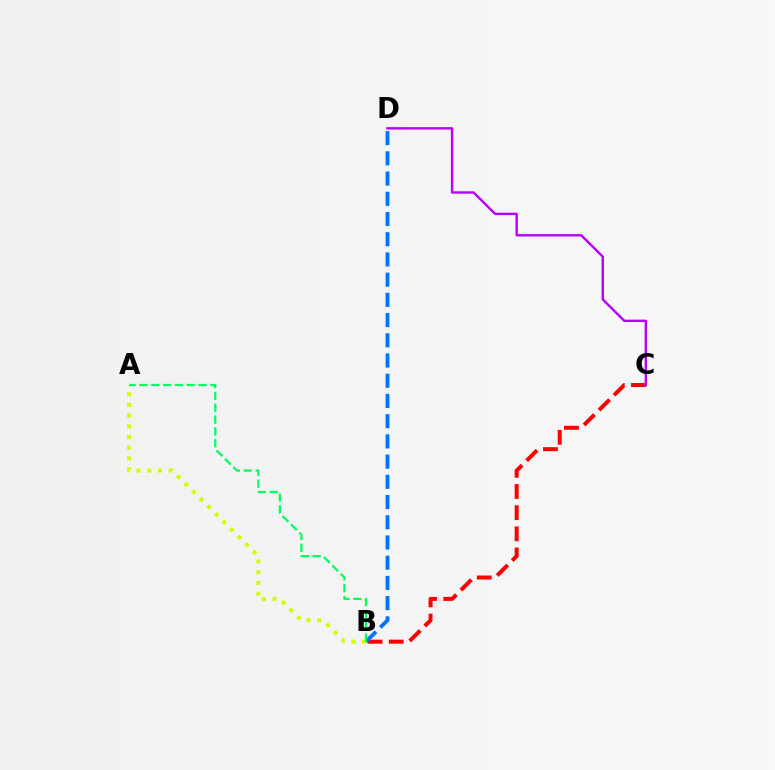{('B', 'C'): [{'color': '#ff0000', 'line_style': 'dashed', 'thickness': 2.88}], ('B', 'D'): [{'color': '#0074ff', 'line_style': 'dashed', 'thickness': 2.75}], ('A', 'B'): [{'color': '#d1ff00', 'line_style': 'dotted', 'thickness': 2.91}, {'color': '#00ff5c', 'line_style': 'dashed', 'thickness': 1.61}], ('C', 'D'): [{'color': '#b900ff', 'line_style': 'solid', 'thickness': 1.74}]}